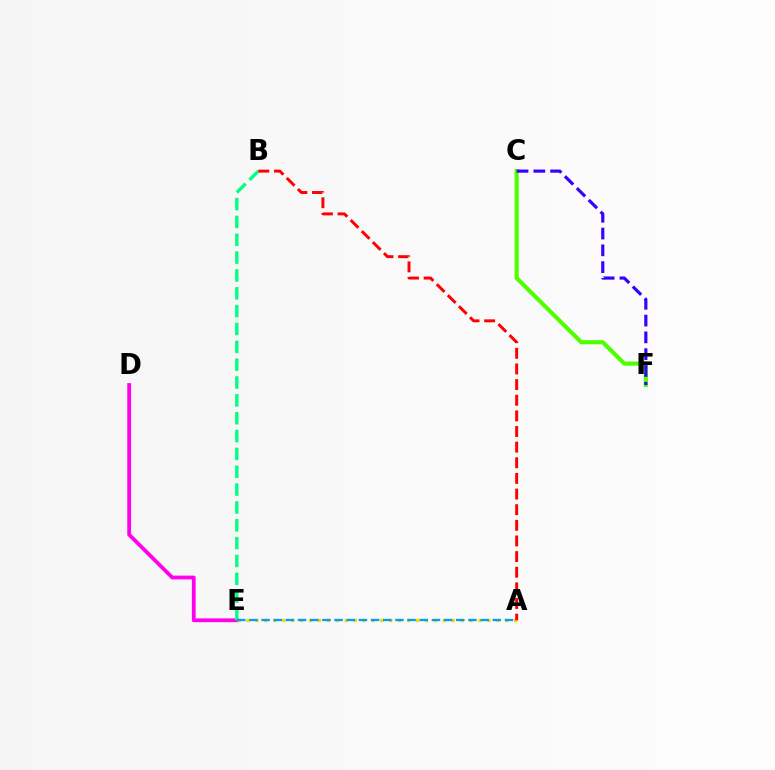{('C', 'F'): [{'color': '#4fff00', 'line_style': 'solid', 'thickness': 2.98}, {'color': '#3700ff', 'line_style': 'dashed', 'thickness': 2.28}], ('D', 'E'): [{'color': '#ff00ed', 'line_style': 'solid', 'thickness': 2.73}], ('B', 'E'): [{'color': '#00ff86', 'line_style': 'dashed', 'thickness': 2.42}], ('A', 'E'): [{'color': '#ffd500', 'line_style': 'dotted', 'thickness': 2.42}, {'color': '#009eff', 'line_style': 'dashed', 'thickness': 1.65}], ('A', 'B'): [{'color': '#ff0000', 'line_style': 'dashed', 'thickness': 2.12}]}